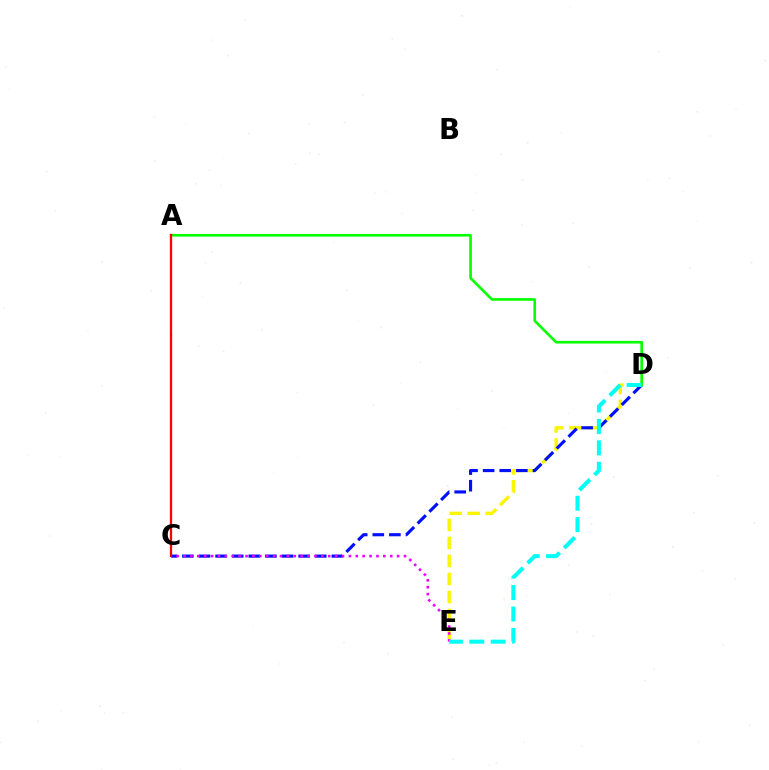{('D', 'E'): [{'color': '#fcf500', 'line_style': 'dashed', 'thickness': 2.45}, {'color': '#00fff6', 'line_style': 'dashed', 'thickness': 2.91}], ('C', 'D'): [{'color': '#0010ff', 'line_style': 'dashed', 'thickness': 2.26}], ('C', 'E'): [{'color': '#ee00ff', 'line_style': 'dotted', 'thickness': 1.87}], ('A', 'D'): [{'color': '#08ff00', 'line_style': 'solid', 'thickness': 1.9}], ('A', 'C'): [{'color': '#ff0000', 'line_style': 'solid', 'thickness': 1.64}]}